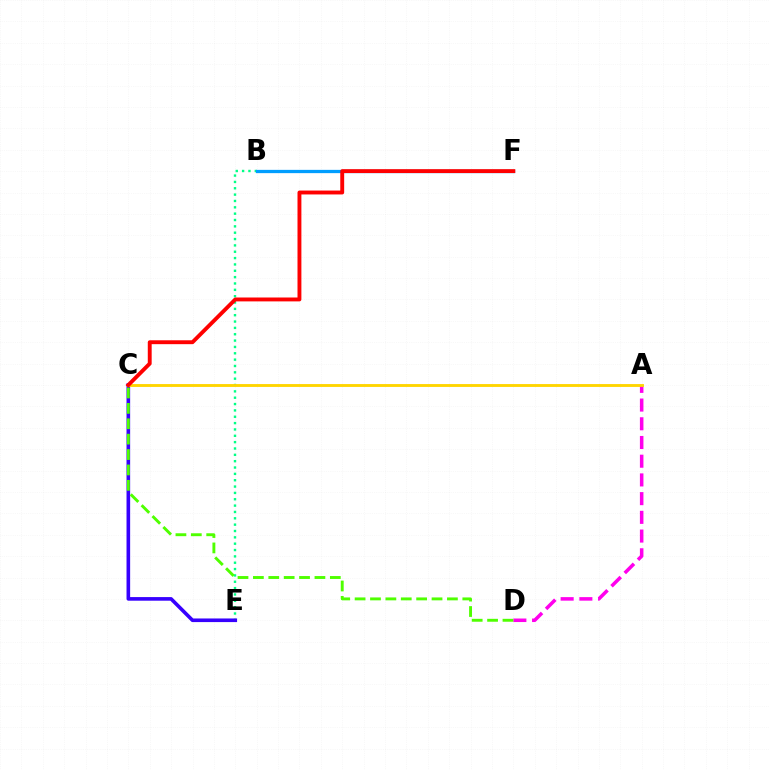{('B', 'E'): [{'color': '#00ff86', 'line_style': 'dotted', 'thickness': 1.72}], ('A', 'D'): [{'color': '#ff00ed', 'line_style': 'dashed', 'thickness': 2.54}], ('C', 'E'): [{'color': '#3700ff', 'line_style': 'solid', 'thickness': 2.6}], ('A', 'C'): [{'color': '#ffd500', 'line_style': 'solid', 'thickness': 2.06}], ('B', 'F'): [{'color': '#009eff', 'line_style': 'solid', 'thickness': 2.36}], ('C', 'F'): [{'color': '#ff0000', 'line_style': 'solid', 'thickness': 2.8}], ('C', 'D'): [{'color': '#4fff00', 'line_style': 'dashed', 'thickness': 2.09}]}